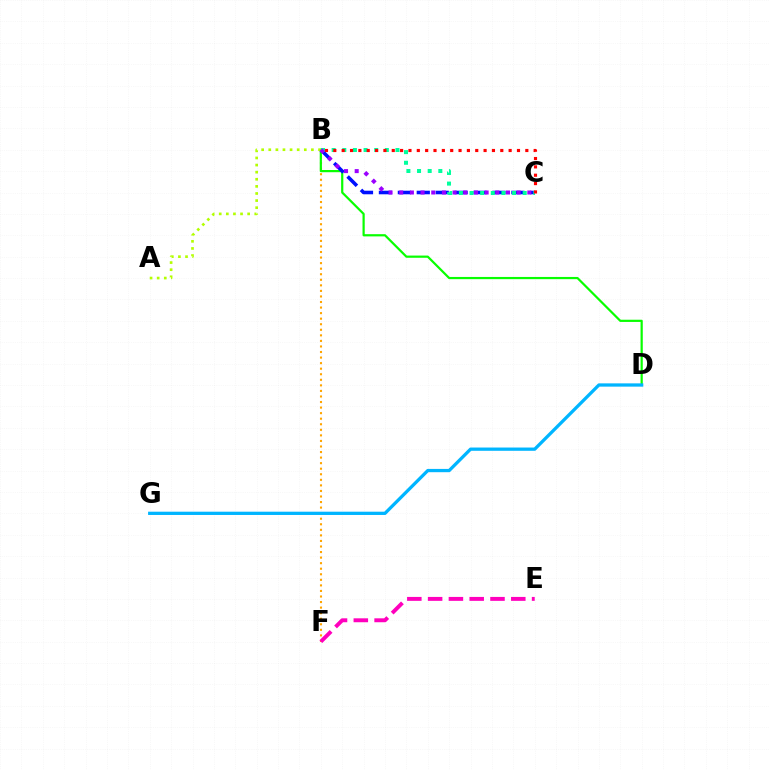{('B', 'F'): [{'color': '#ffa500', 'line_style': 'dotted', 'thickness': 1.51}], ('E', 'F'): [{'color': '#ff00bd', 'line_style': 'dashed', 'thickness': 2.82}], ('B', 'D'): [{'color': '#08ff00', 'line_style': 'solid', 'thickness': 1.59}], ('B', 'C'): [{'color': '#0010ff', 'line_style': 'dashed', 'thickness': 2.57}, {'color': '#00ff9d', 'line_style': 'dotted', 'thickness': 2.89}, {'color': '#ff0000', 'line_style': 'dotted', 'thickness': 2.27}, {'color': '#9b00ff', 'line_style': 'dotted', 'thickness': 2.9}], ('A', 'B'): [{'color': '#b3ff00', 'line_style': 'dotted', 'thickness': 1.93}], ('D', 'G'): [{'color': '#00b5ff', 'line_style': 'solid', 'thickness': 2.36}]}